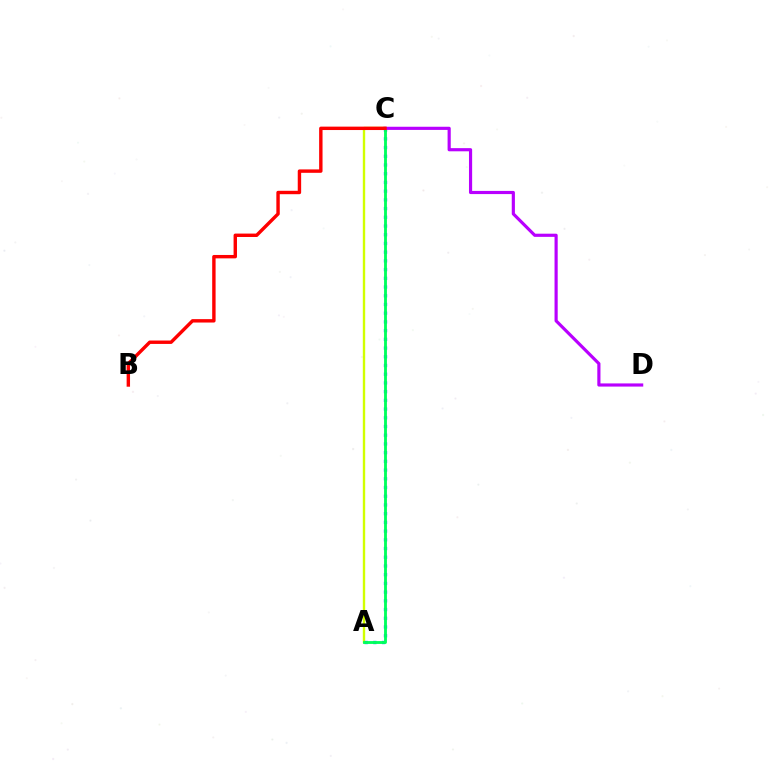{('A', 'C'): [{'color': '#d1ff00', 'line_style': 'solid', 'thickness': 1.71}, {'color': '#0074ff', 'line_style': 'dotted', 'thickness': 2.37}, {'color': '#00ff5c', 'line_style': 'solid', 'thickness': 2.05}], ('C', 'D'): [{'color': '#b900ff', 'line_style': 'solid', 'thickness': 2.28}], ('B', 'C'): [{'color': '#ff0000', 'line_style': 'solid', 'thickness': 2.45}]}